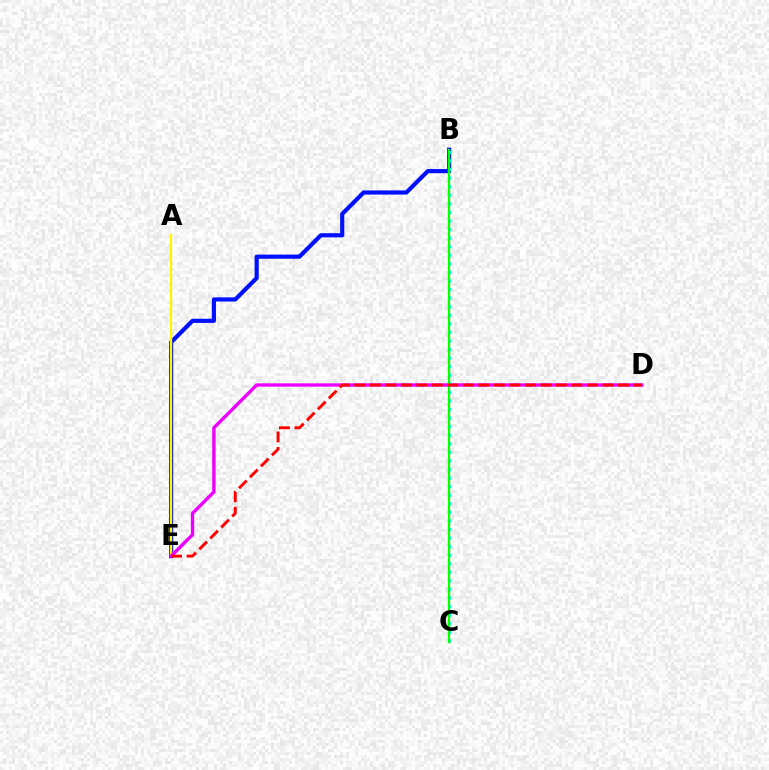{('B', 'E'): [{'color': '#0010ff', 'line_style': 'solid', 'thickness': 2.99}], ('A', 'E'): [{'color': '#fcf500', 'line_style': 'solid', 'thickness': 1.68}], ('D', 'E'): [{'color': '#ee00ff', 'line_style': 'solid', 'thickness': 2.41}, {'color': '#ff0000', 'line_style': 'dashed', 'thickness': 2.11}], ('B', 'C'): [{'color': '#00fff6', 'line_style': 'dotted', 'thickness': 2.33}, {'color': '#08ff00', 'line_style': 'solid', 'thickness': 1.66}]}